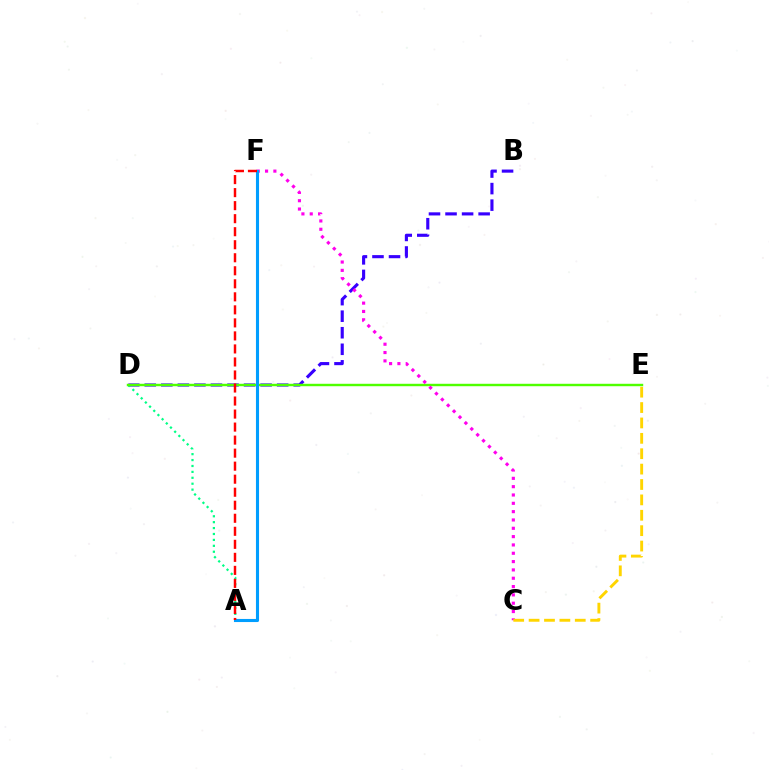{('B', 'D'): [{'color': '#3700ff', 'line_style': 'dashed', 'thickness': 2.25}], ('A', 'D'): [{'color': '#00ff86', 'line_style': 'dotted', 'thickness': 1.61}], ('D', 'E'): [{'color': '#4fff00', 'line_style': 'solid', 'thickness': 1.75}], ('C', 'F'): [{'color': '#ff00ed', 'line_style': 'dotted', 'thickness': 2.26}], ('C', 'E'): [{'color': '#ffd500', 'line_style': 'dashed', 'thickness': 2.09}], ('A', 'F'): [{'color': '#009eff', 'line_style': 'solid', 'thickness': 2.23}, {'color': '#ff0000', 'line_style': 'dashed', 'thickness': 1.77}]}